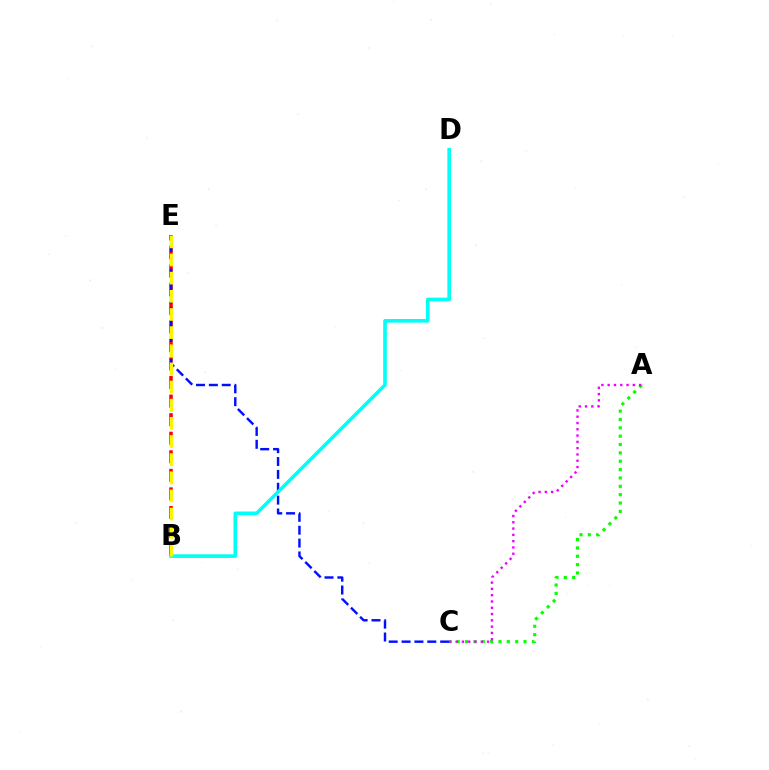{('B', 'E'): [{'color': '#ff0000', 'line_style': 'dashed', 'thickness': 2.52}, {'color': '#fcf500', 'line_style': 'dashed', 'thickness': 2.47}], ('A', 'C'): [{'color': '#08ff00', 'line_style': 'dotted', 'thickness': 2.27}, {'color': '#ee00ff', 'line_style': 'dotted', 'thickness': 1.71}], ('C', 'E'): [{'color': '#0010ff', 'line_style': 'dashed', 'thickness': 1.75}], ('B', 'D'): [{'color': '#00fff6', 'line_style': 'solid', 'thickness': 2.61}]}